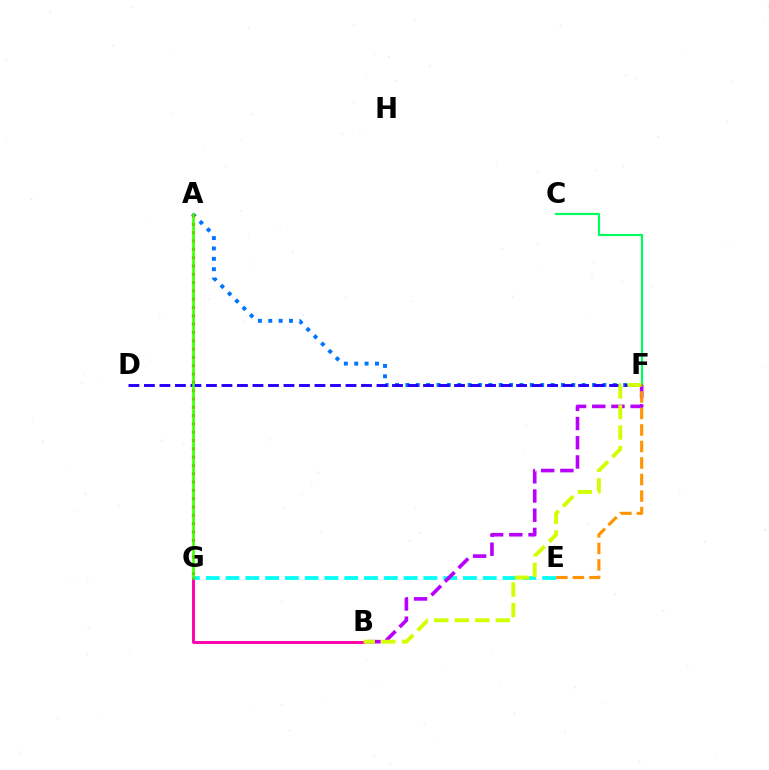{('A', 'F'): [{'color': '#0074ff', 'line_style': 'dotted', 'thickness': 2.82}], ('C', 'F'): [{'color': '#00ff5c', 'line_style': 'solid', 'thickness': 1.56}], ('E', 'G'): [{'color': '#00fff6', 'line_style': 'dashed', 'thickness': 2.69}], ('B', 'F'): [{'color': '#b900ff', 'line_style': 'dashed', 'thickness': 2.61}, {'color': '#d1ff00', 'line_style': 'dashed', 'thickness': 2.8}], ('D', 'F'): [{'color': '#2500ff', 'line_style': 'dashed', 'thickness': 2.11}], ('B', 'G'): [{'color': '#ff00ac', 'line_style': 'solid', 'thickness': 2.11}], ('E', 'F'): [{'color': '#ff9400', 'line_style': 'dashed', 'thickness': 2.24}], ('A', 'G'): [{'color': '#ff0000', 'line_style': 'dotted', 'thickness': 2.26}, {'color': '#3dff00', 'line_style': 'solid', 'thickness': 1.83}]}